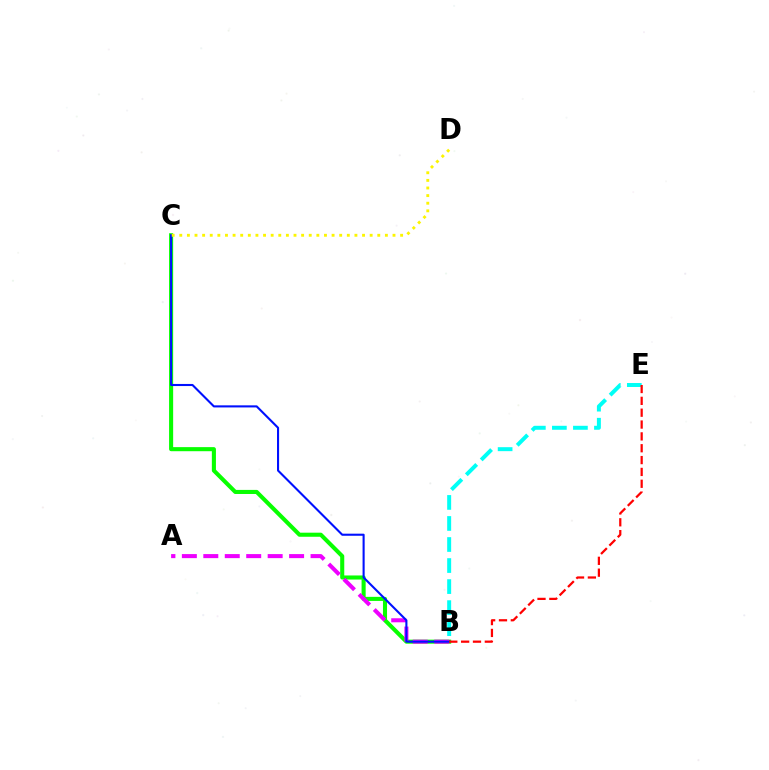{('B', 'C'): [{'color': '#08ff00', 'line_style': 'solid', 'thickness': 2.94}, {'color': '#0010ff', 'line_style': 'solid', 'thickness': 1.51}], ('B', 'E'): [{'color': '#00fff6', 'line_style': 'dashed', 'thickness': 2.86}, {'color': '#ff0000', 'line_style': 'dashed', 'thickness': 1.61}], ('A', 'B'): [{'color': '#ee00ff', 'line_style': 'dashed', 'thickness': 2.91}], ('C', 'D'): [{'color': '#fcf500', 'line_style': 'dotted', 'thickness': 2.07}]}